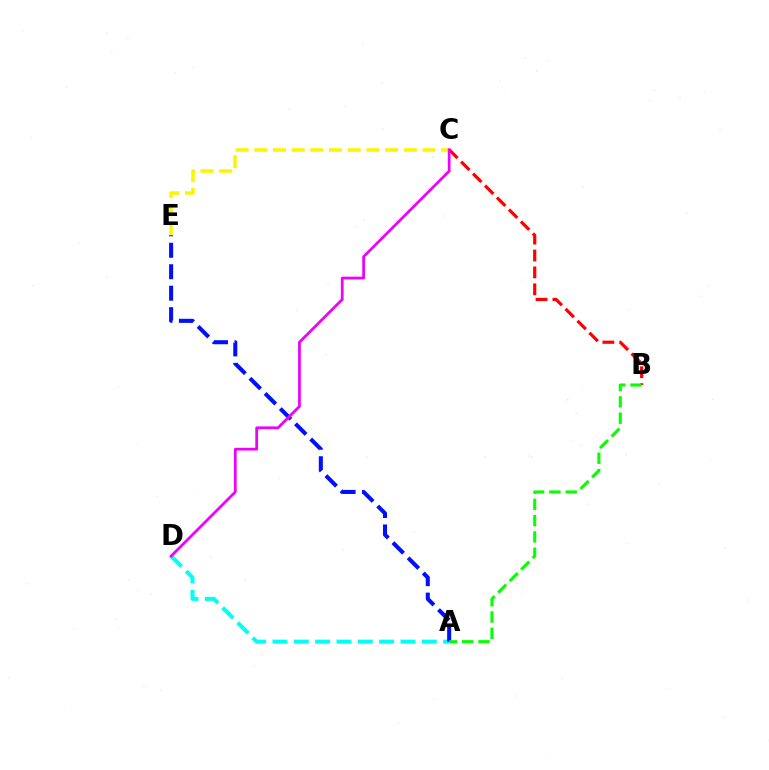{('B', 'C'): [{'color': '#ff0000', 'line_style': 'dashed', 'thickness': 2.3}], ('C', 'E'): [{'color': '#fcf500', 'line_style': 'dashed', 'thickness': 2.54}], ('A', 'D'): [{'color': '#00fff6', 'line_style': 'dashed', 'thickness': 2.9}], ('A', 'E'): [{'color': '#0010ff', 'line_style': 'dashed', 'thickness': 2.92}], ('A', 'B'): [{'color': '#08ff00', 'line_style': 'dashed', 'thickness': 2.21}], ('C', 'D'): [{'color': '#ee00ff', 'line_style': 'solid', 'thickness': 1.98}]}